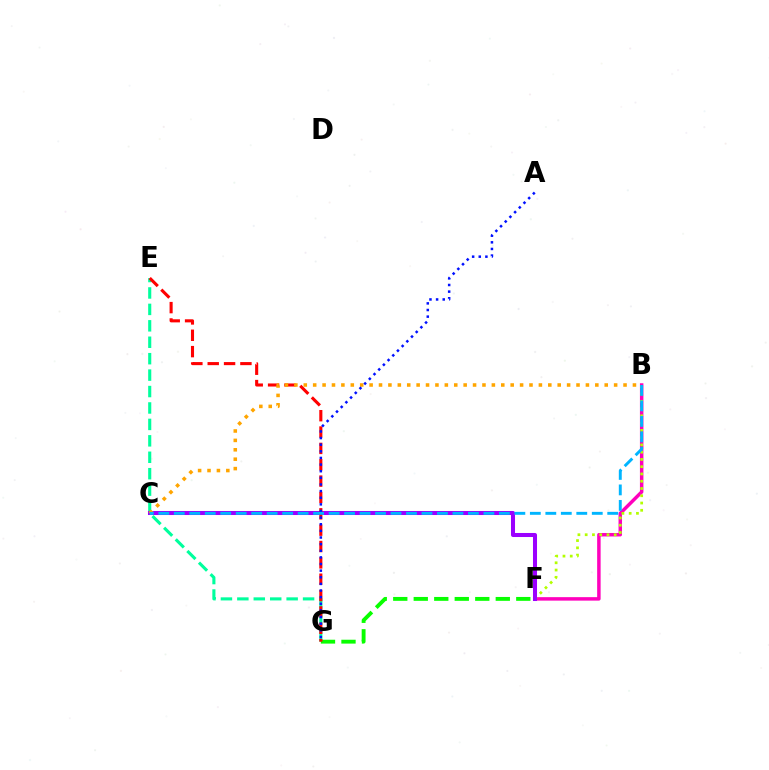{('B', 'F'): [{'color': '#ff00bd', 'line_style': 'solid', 'thickness': 2.5}, {'color': '#b3ff00', 'line_style': 'dotted', 'thickness': 1.97}], ('E', 'G'): [{'color': '#00ff9d', 'line_style': 'dashed', 'thickness': 2.23}, {'color': '#ff0000', 'line_style': 'dashed', 'thickness': 2.22}], ('F', 'G'): [{'color': '#08ff00', 'line_style': 'dashed', 'thickness': 2.79}], ('C', 'F'): [{'color': '#9b00ff', 'line_style': 'solid', 'thickness': 2.91}], ('B', 'C'): [{'color': '#ffa500', 'line_style': 'dotted', 'thickness': 2.56}, {'color': '#00b5ff', 'line_style': 'dashed', 'thickness': 2.1}], ('A', 'G'): [{'color': '#0010ff', 'line_style': 'dotted', 'thickness': 1.8}]}